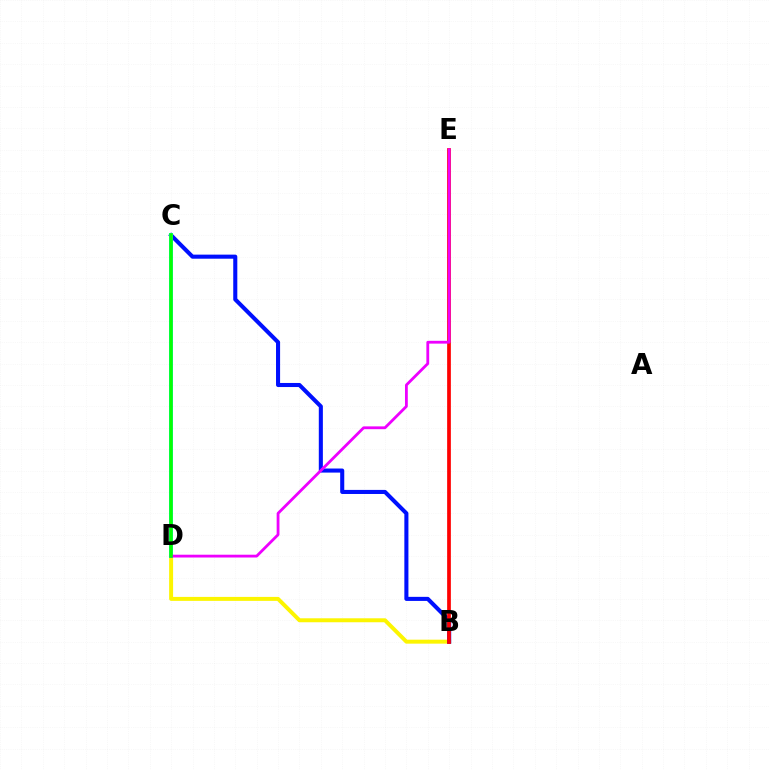{('B', 'D'): [{'color': '#fcf500', 'line_style': 'solid', 'thickness': 2.85}], ('B', 'C'): [{'color': '#0010ff', 'line_style': 'solid', 'thickness': 2.93}], ('C', 'D'): [{'color': '#00fff6', 'line_style': 'solid', 'thickness': 2.84}, {'color': '#08ff00', 'line_style': 'solid', 'thickness': 2.54}], ('B', 'E'): [{'color': '#ff0000', 'line_style': 'solid', 'thickness': 2.68}], ('D', 'E'): [{'color': '#ee00ff', 'line_style': 'solid', 'thickness': 2.02}]}